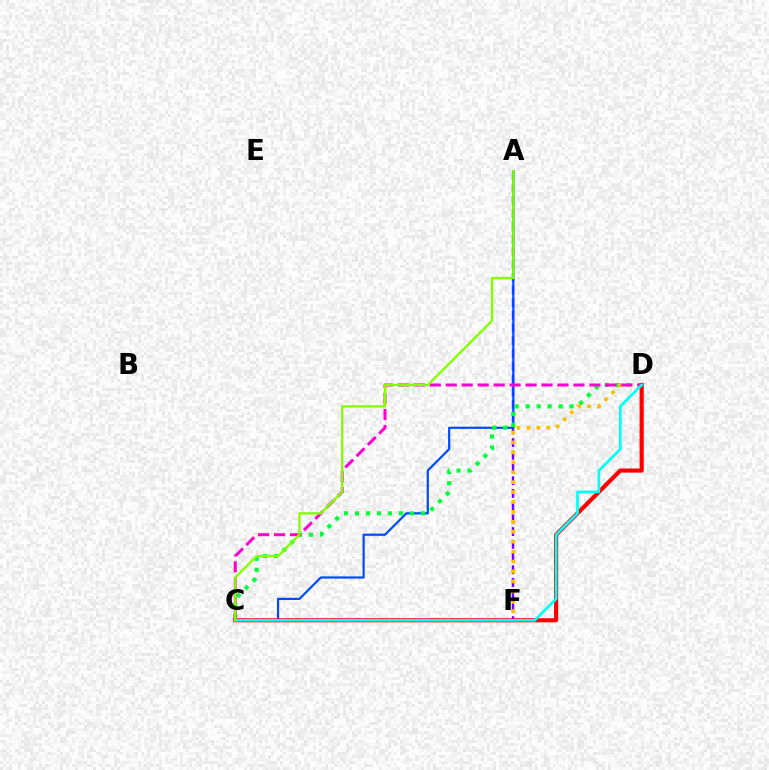{('A', 'F'): [{'color': '#7200ff', 'line_style': 'dashed', 'thickness': 1.73}], ('A', 'C'): [{'color': '#004bff', 'line_style': 'solid', 'thickness': 1.59}, {'color': '#84ff00', 'line_style': 'solid', 'thickness': 1.68}], ('C', 'D'): [{'color': '#00ff39', 'line_style': 'dotted', 'thickness': 2.98}, {'color': '#ff0000', 'line_style': 'solid', 'thickness': 2.98}, {'color': '#ff00cf', 'line_style': 'dashed', 'thickness': 2.17}, {'color': '#00fff6', 'line_style': 'solid', 'thickness': 1.95}], ('D', 'F'): [{'color': '#ffbd00', 'line_style': 'dotted', 'thickness': 2.7}]}